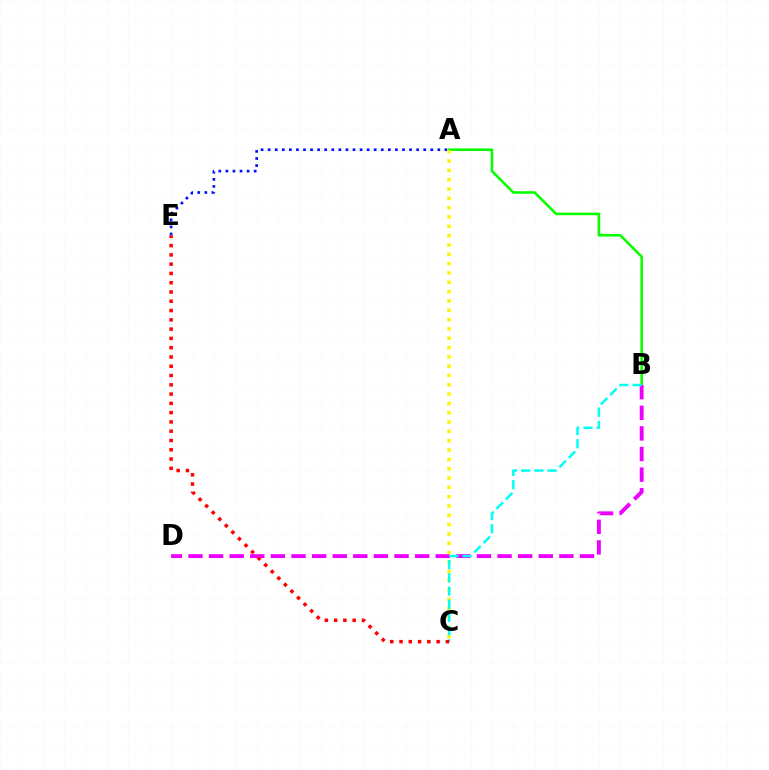{('A', 'E'): [{'color': '#0010ff', 'line_style': 'dotted', 'thickness': 1.92}], ('A', 'B'): [{'color': '#08ff00', 'line_style': 'solid', 'thickness': 1.86}], ('B', 'D'): [{'color': '#ee00ff', 'line_style': 'dashed', 'thickness': 2.8}], ('A', 'C'): [{'color': '#fcf500', 'line_style': 'dotted', 'thickness': 2.53}], ('B', 'C'): [{'color': '#00fff6', 'line_style': 'dashed', 'thickness': 1.8}], ('C', 'E'): [{'color': '#ff0000', 'line_style': 'dotted', 'thickness': 2.52}]}